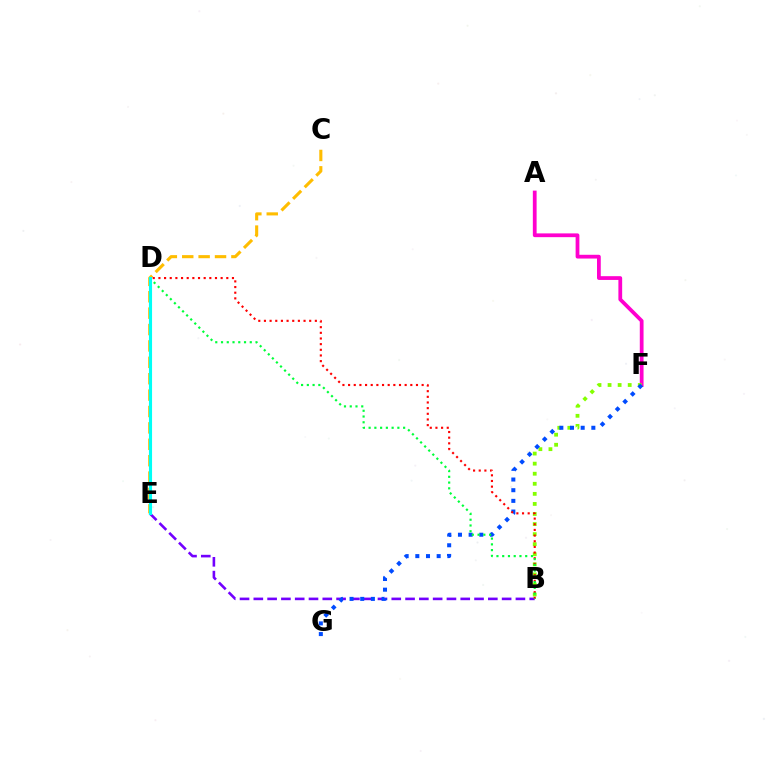{('A', 'F'): [{'color': '#ff00cf', 'line_style': 'solid', 'thickness': 2.71}], ('C', 'E'): [{'color': '#ffbd00', 'line_style': 'dashed', 'thickness': 2.23}], ('B', 'F'): [{'color': '#84ff00', 'line_style': 'dotted', 'thickness': 2.74}], ('B', 'E'): [{'color': '#7200ff', 'line_style': 'dashed', 'thickness': 1.87}], ('F', 'G'): [{'color': '#004bff', 'line_style': 'dotted', 'thickness': 2.9}], ('B', 'D'): [{'color': '#ff0000', 'line_style': 'dotted', 'thickness': 1.54}, {'color': '#00ff39', 'line_style': 'dotted', 'thickness': 1.56}], ('D', 'E'): [{'color': '#00fff6', 'line_style': 'solid', 'thickness': 2.25}]}